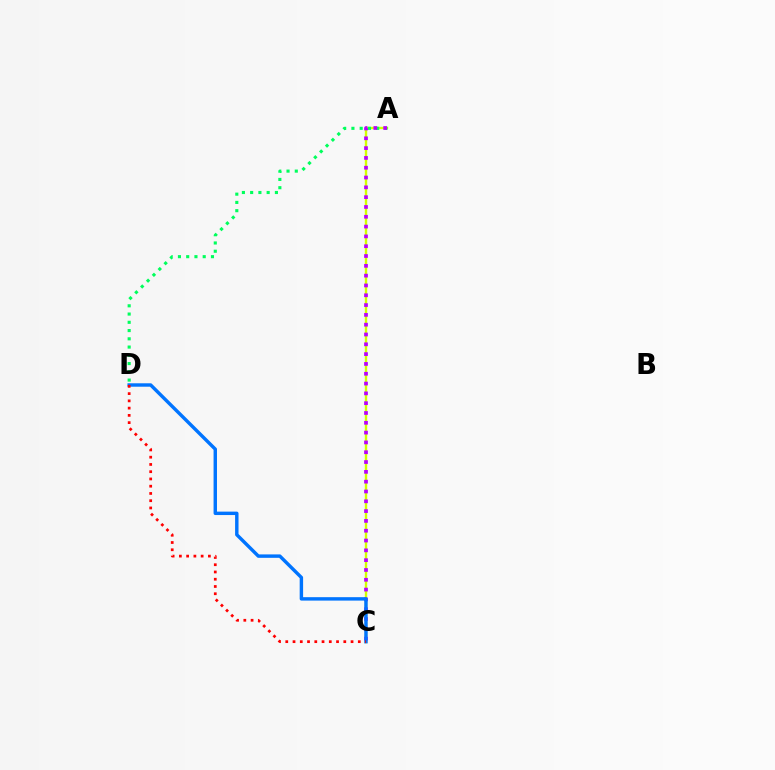{('A', 'C'): [{'color': '#d1ff00', 'line_style': 'solid', 'thickness': 1.71}, {'color': '#b900ff', 'line_style': 'dotted', 'thickness': 2.67}], ('A', 'D'): [{'color': '#00ff5c', 'line_style': 'dotted', 'thickness': 2.24}], ('C', 'D'): [{'color': '#0074ff', 'line_style': 'solid', 'thickness': 2.47}, {'color': '#ff0000', 'line_style': 'dotted', 'thickness': 1.97}]}